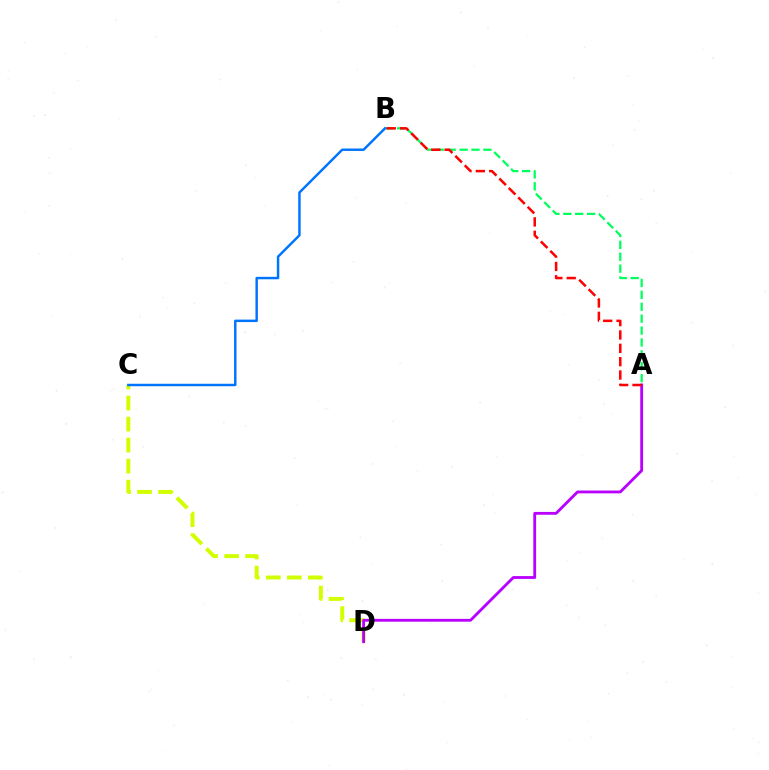{('C', 'D'): [{'color': '#d1ff00', 'line_style': 'dashed', 'thickness': 2.86}], ('A', 'B'): [{'color': '#00ff5c', 'line_style': 'dashed', 'thickness': 1.62}, {'color': '#ff0000', 'line_style': 'dashed', 'thickness': 1.81}], ('A', 'D'): [{'color': '#b900ff', 'line_style': 'solid', 'thickness': 2.04}], ('B', 'C'): [{'color': '#0074ff', 'line_style': 'solid', 'thickness': 1.77}]}